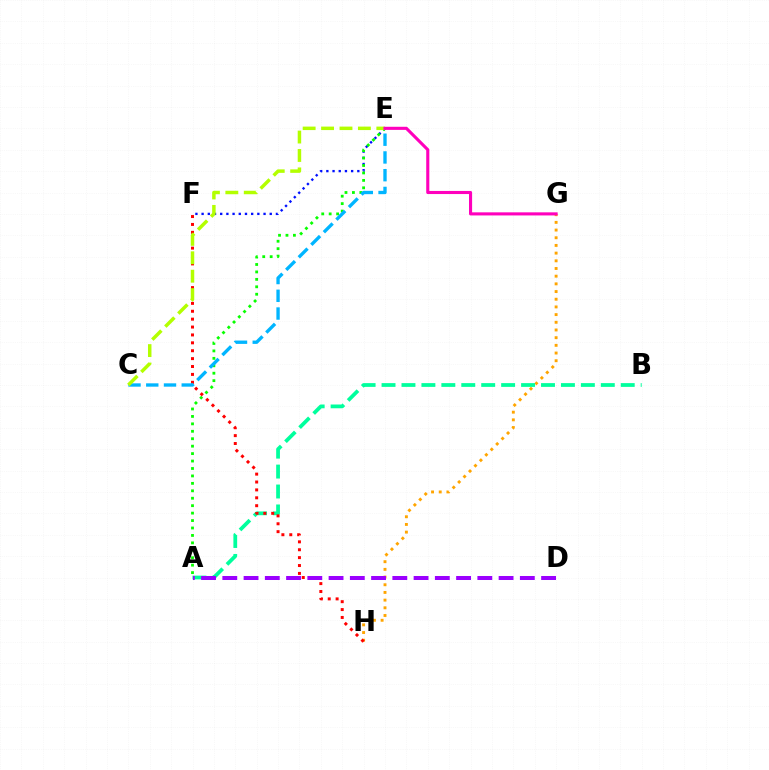{('E', 'F'): [{'color': '#0010ff', 'line_style': 'dotted', 'thickness': 1.68}], ('G', 'H'): [{'color': '#ffa500', 'line_style': 'dotted', 'thickness': 2.09}], ('A', 'B'): [{'color': '#00ff9d', 'line_style': 'dashed', 'thickness': 2.71}], ('A', 'E'): [{'color': '#08ff00', 'line_style': 'dotted', 'thickness': 2.02}], ('F', 'H'): [{'color': '#ff0000', 'line_style': 'dotted', 'thickness': 2.14}], ('C', 'E'): [{'color': '#00b5ff', 'line_style': 'dashed', 'thickness': 2.41}, {'color': '#b3ff00', 'line_style': 'dashed', 'thickness': 2.5}], ('A', 'D'): [{'color': '#9b00ff', 'line_style': 'dashed', 'thickness': 2.89}], ('E', 'G'): [{'color': '#ff00bd', 'line_style': 'solid', 'thickness': 2.23}]}